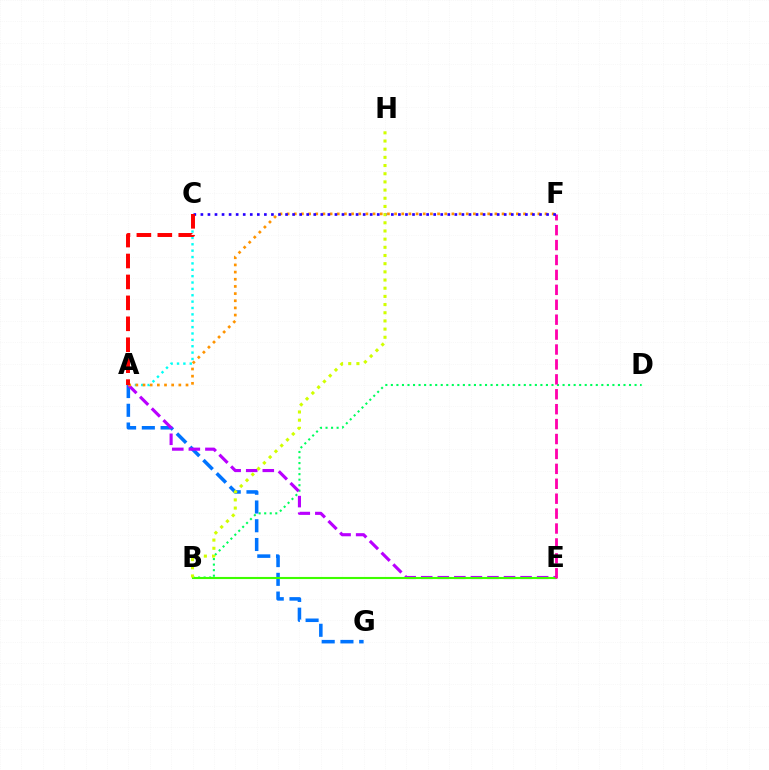{('A', 'C'): [{'color': '#00fff6', 'line_style': 'dotted', 'thickness': 1.73}, {'color': '#ff0000', 'line_style': 'dashed', 'thickness': 2.84}], ('B', 'D'): [{'color': '#00ff5c', 'line_style': 'dotted', 'thickness': 1.5}], ('A', 'G'): [{'color': '#0074ff', 'line_style': 'dashed', 'thickness': 2.55}], ('A', 'E'): [{'color': '#b900ff', 'line_style': 'dashed', 'thickness': 2.25}], ('A', 'F'): [{'color': '#ff9400', 'line_style': 'dotted', 'thickness': 1.95}], ('B', 'E'): [{'color': '#3dff00', 'line_style': 'solid', 'thickness': 1.52}], ('E', 'F'): [{'color': '#ff00ac', 'line_style': 'dashed', 'thickness': 2.03}], ('C', 'F'): [{'color': '#2500ff', 'line_style': 'dotted', 'thickness': 1.92}], ('B', 'H'): [{'color': '#d1ff00', 'line_style': 'dotted', 'thickness': 2.22}]}